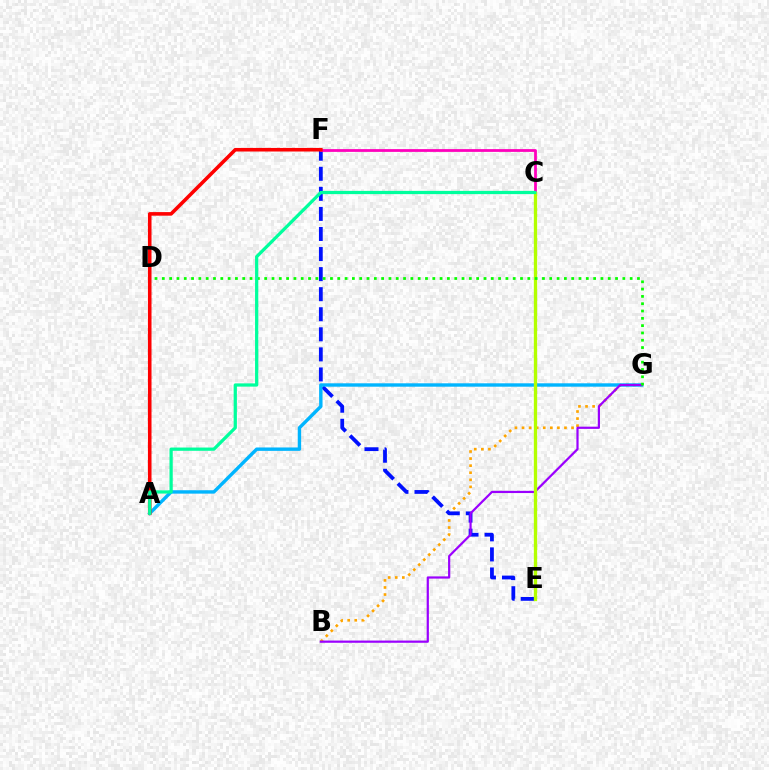{('B', 'G'): [{'color': '#ffa500', 'line_style': 'dotted', 'thickness': 1.92}, {'color': '#9b00ff', 'line_style': 'solid', 'thickness': 1.59}], ('E', 'F'): [{'color': '#0010ff', 'line_style': 'dashed', 'thickness': 2.73}], ('A', 'G'): [{'color': '#00b5ff', 'line_style': 'solid', 'thickness': 2.44}], ('C', 'F'): [{'color': '#ff00bd', 'line_style': 'solid', 'thickness': 1.99}], ('C', 'E'): [{'color': '#b3ff00', 'line_style': 'solid', 'thickness': 2.39}], ('D', 'G'): [{'color': '#08ff00', 'line_style': 'dotted', 'thickness': 1.99}], ('A', 'F'): [{'color': '#ff0000', 'line_style': 'solid', 'thickness': 2.58}], ('A', 'C'): [{'color': '#00ff9d', 'line_style': 'solid', 'thickness': 2.34}]}